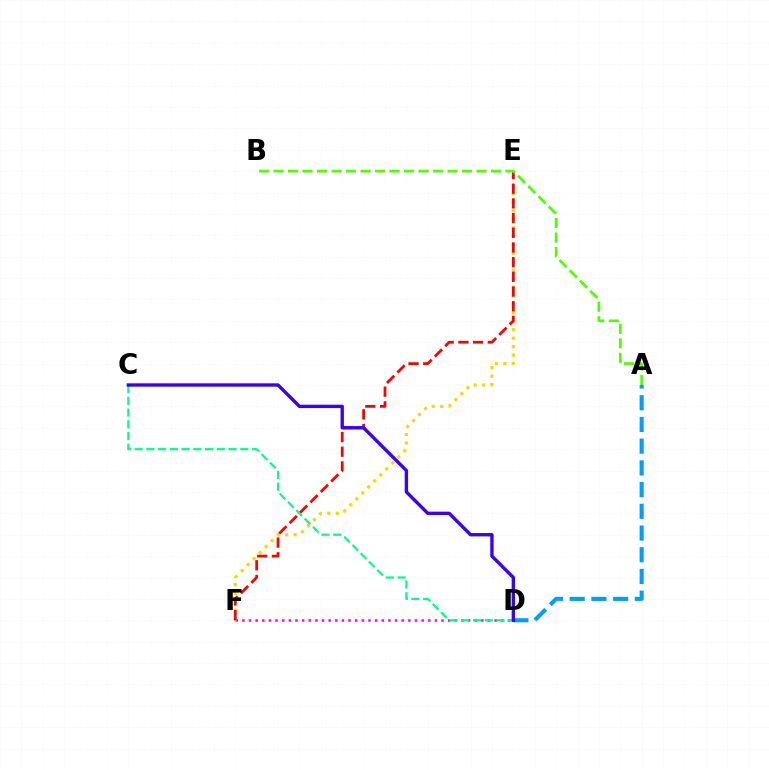{('D', 'F'): [{'color': '#ff00ed', 'line_style': 'dotted', 'thickness': 1.8}], ('E', 'F'): [{'color': '#ffd500', 'line_style': 'dotted', 'thickness': 2.31}, {'color': '#ff0000', 'line_style': 'dashed', 'thickness': 1.99}], ('A', 'D'): [{'color': '#009eff', 'line_style': 'dashed', 'thickness': 2.95}], ('A', 'B'): [{'color': '#4fff00', 'line_style': 'dashed', 'thickness': 1.97}], ('C', 'D'): [{'color': '#00ff86', 'line_style': 'dashed', 'thickness': 1.59}, {'color': '#3700ff', 'line_style': 'solid', 'thickness': 2.42}]}